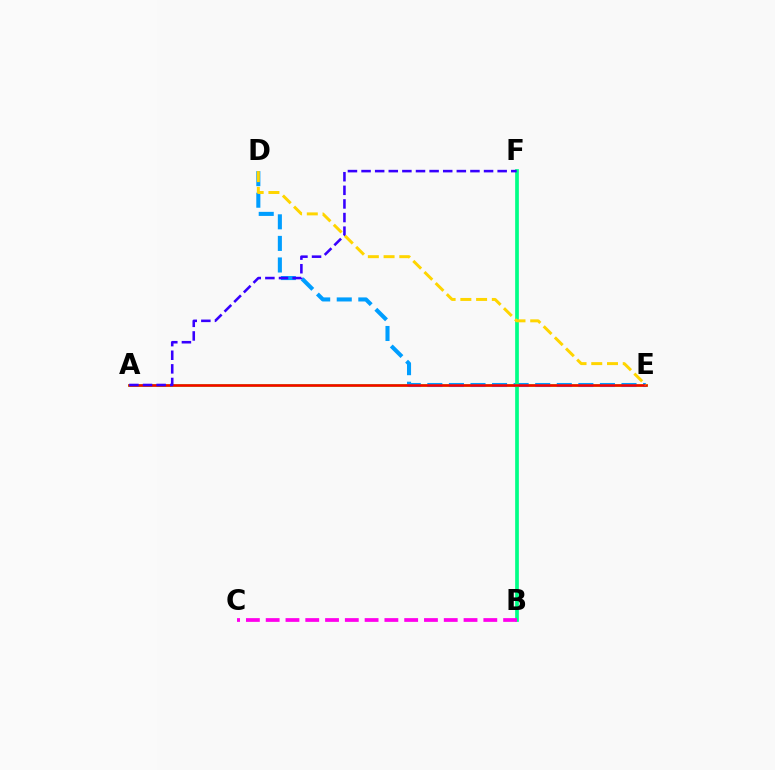{('A', 'E'): [{'color': '#4fff00', 'line_style': 'solid', 'thickness': 1.9}, {'color': '#ff0000', 'line_style': 'solid', 'thickness': 1.81}], ('D', 'E'): [{'color': '#009eff', 'line_style': 'dashed', 'thickness': 2.93}, {'color': '#ffd500', 'line_style': 'dashed', 'thickness': 2.14}], ('B', 'F'): [{'color': '#00ff86', 'line_style': 'solid', 'thickness': 2.66}], ('B', 'C'): [{'color': '#ff00ed', 'line_style': 'dashed', 'thickness': 2.69}], ('A', 'F'): [{'color': '#3700ff', 'line_style': 'dashed', 'thickness': 1.85}]}